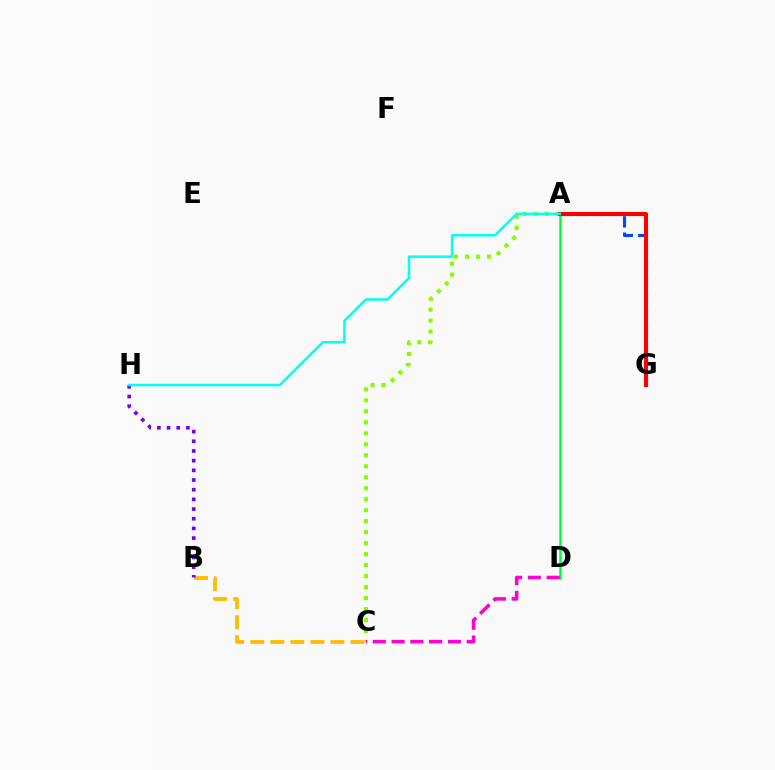{('A', 'C'): [{'color': '#84ff00', 'line_style': 'dotted', 'thickness': 2.98}], ('A', 'G'): [{'color': '#004bff', 'line_style': 'dashed', 'thickness': 2.23}, {'color': '#ff0000', 'line_style': 'solid', 'thickness': 2.93}], ('B', 'C'): [{'color': '#ffbd00', 'line_style': 'dashed', 'thickness': 2.72}], ('B', 'H'): [{'color': '#7200ff', 'line_style': 'dotted', 'thickness': 2.63}], ('A', 'D'): [{'color': '#00ff39', 'line_style': 'solid', 'thickness': 1.8}], ('C', 'D'): [{'color': '#ff00cf', 'line_style': 'dashed', 'thickness': 2.55}], ('A', 'H'): [{'color': '#00fff6', 'line_style': 'solid', 'thickness': 1.81}]}